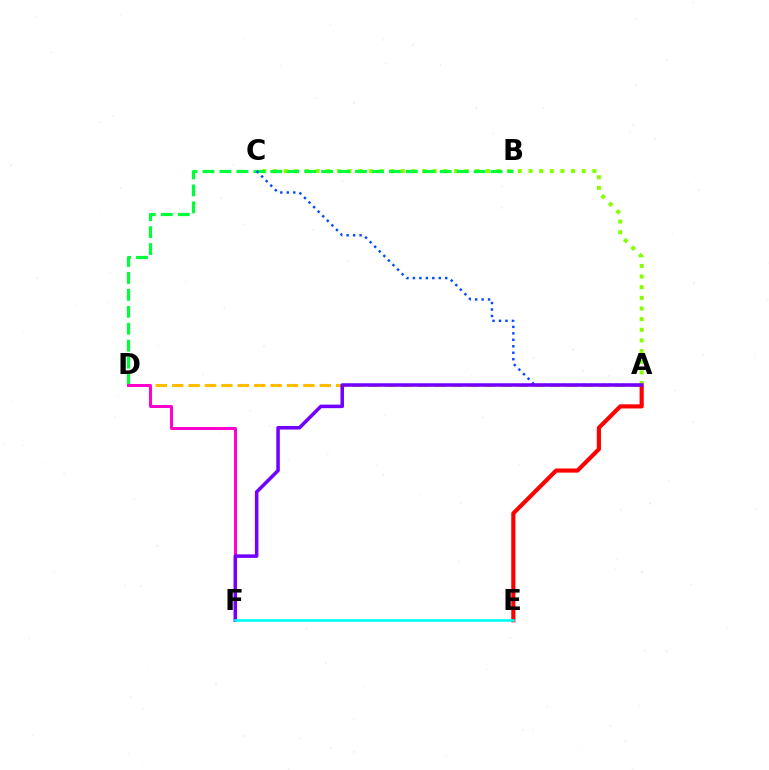{('A', 'D'): [{'color': '#ffbd00', 'line_style': 'dashed', 'thickness': 2.23}], ('A', 'E'): [{'color': '#ff0000', 'line_style': 'solid', 'thickness': 2.98}], ('A', 'C'): [{'color': '#84ff00', 'line_style': 'dotted', 'thickness': 2.89}, {'color': '#004bff', 'line_style': 'dotted', 'thickness': 1.76}], ('B', 'D'): [{'color': '#00ff39', 'line_style': 'dashed', 'thickness': 2.3}], ('D', 'F'): [{'color': '#ff00cf', 'line_style': 'solid', 'thickness': 2.14}], ('A', 'F'): [{'color': '#7200ff', 'line_style': 'solid', 'thickness': 2.54}], ('E', 'F'): [{'color': '#00fff6', 'line_style': 'solid', 'thickness': 1.9}]}